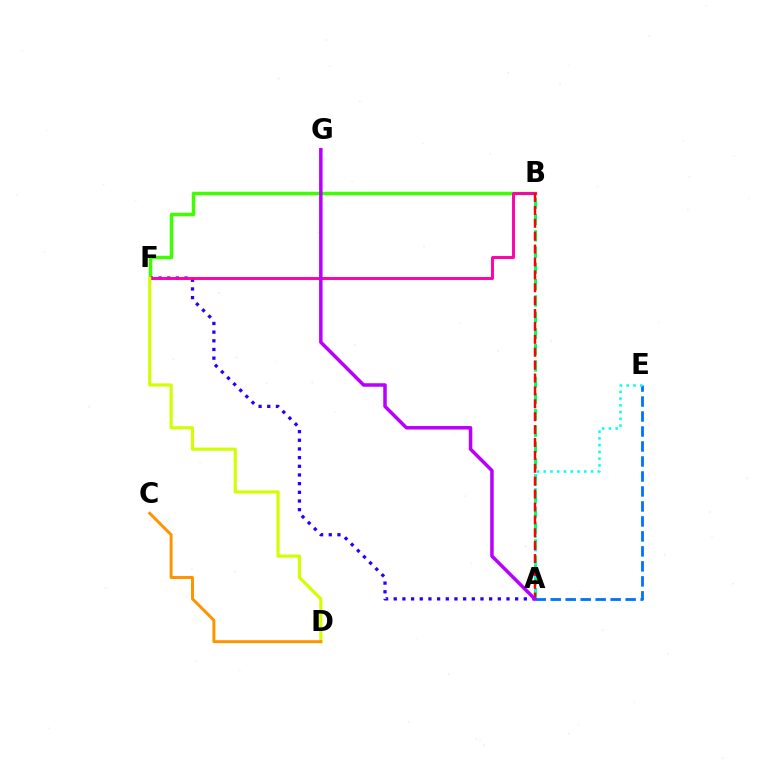{('B', 'F'): [{'color': '#3dff00', 'line_style': 'solid', 'thickness': 2.49}, {'color': '#ff00ac', 'line_style': 'solid', 'thickness': 2.1}], ('A', 'F'): [{'color': '#2500ff', 'line_style': 'dotted', 'thickness': 2.36}], ('A', 'B'): [{'color': '#00ff5c', 'line_style': 'dashed', 'thickness': 2.21}, {'color': '#ff0000', 'line_style': 'dashed', 'thickness': 1.75}], ('A', 'E'): [{'color': '#0074ff', 'line_style': 'dashed', 'thickness': 2.04}, {'color': '#00fff6', 'line_style': 'dotted', 'thickness': 1.84}], ('D', 'F'): [{'color': '#d1ff00', 'line_style': 'solid', 'thickness': 2.26}], ('A', 'G'): [{'color': '#b900ff', 'line_style': 'solid', 'thickness': 2.52}], ('C', 'D'): [{'color': '#ff9400', 'line_style': 'solid', 'thickness': 2.13}]}